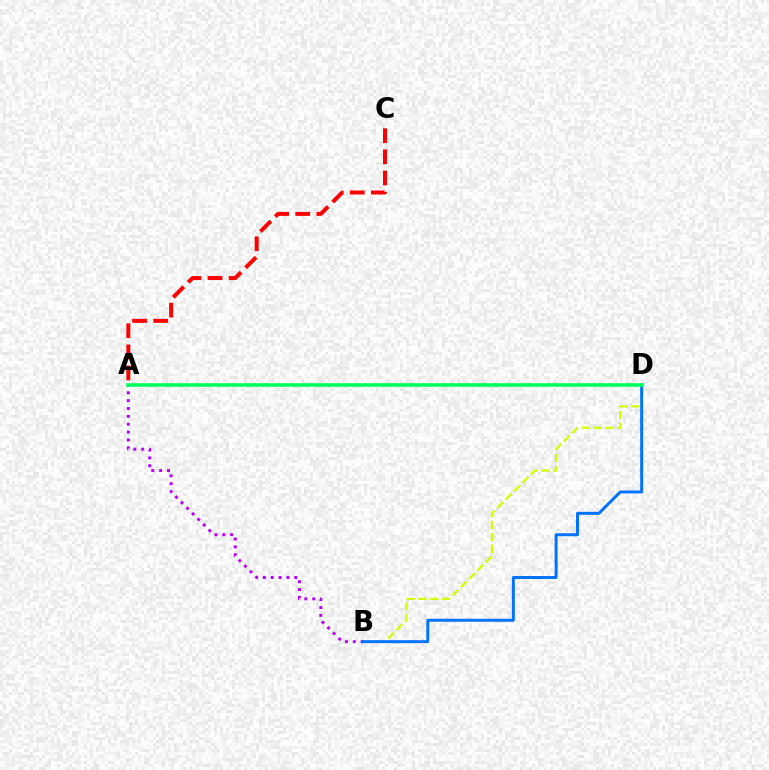{('A', 'B'): [{'color': '#b900ff', 'line_style': 'dotted', 'thickness': 2.14}], ('B', 'D'): [{'color': '#d1ff00', 'line_style': 'dashed', 'thickness': 1.61}, {'color': '#0074ff', 'line_style': 'solid', 'thickness': 2.15}], ('A', 'C'): [{'color': '#ff0000', 'line_style': 'dashed', 'thickness': 2.87}], ('A', 'D'): [{'color': '#00ff5c', 'line_style': 'solid', 'thickness': 2.6}]}